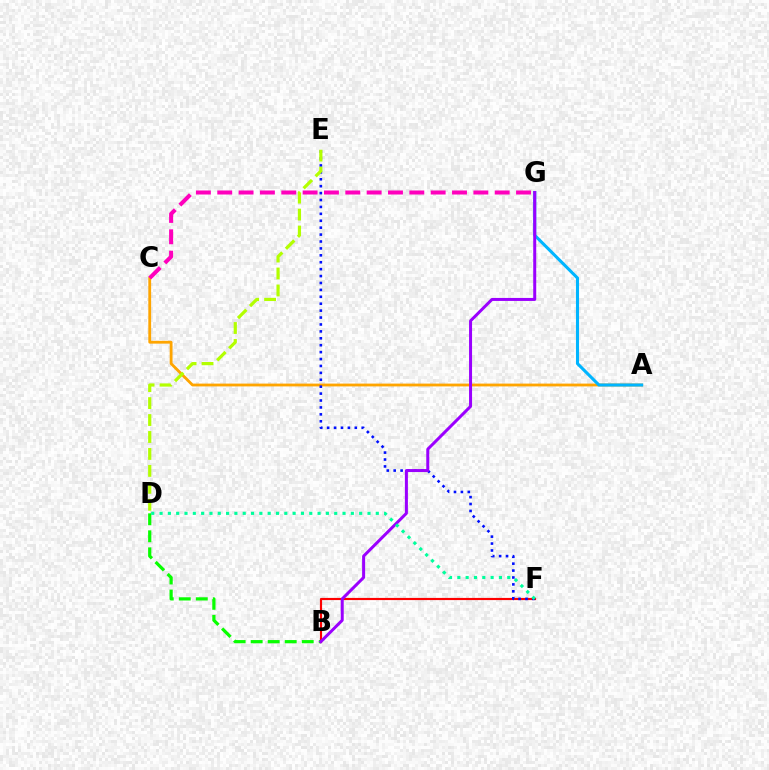{('B', 'F'): [{'color': '#ff0000', 'line_style': 'solid', 'thickness': 1.56}], ('A', 'C'): [{'color': '#ffa500', 'line_style': 'solid', 'thickness': 2.03}], ('E', 'F'): [{'color': '#0010ff', 'line_style': 'dotted', 'thickness': 1.88}], ('C', 'G'): [{'color': '#ff00bd', 'line_style': 'dashed', 'thickness': 2.9}], ('B', 'D'): [{'color': '#08ff00', 'line_style': 'dashed', 'thickness': 2.31}], ('A', 'G'): [{'color': '#00b5ff', 'line_style': 'solid', 'thickness': 2.22}], ('B', 'G'): [{'color': '#9b00ff', 'line_style': 'solid', 'thickness': 2.16}], ('D', 'F'): [{'color': '#00ff9d', 'line_style': 'dotted', 'thickness': 2.26}], ('D', 'E'): [{'color': '#b3ff00', 'line_style': 'dashed', 'thickness': 2.3}]}